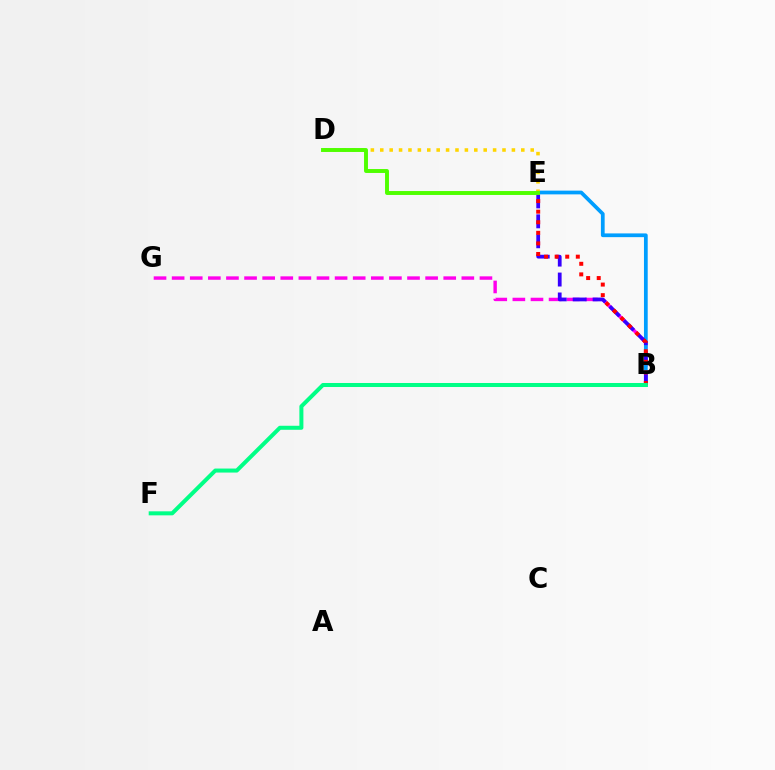{('B', 'G'): [{'color': '#ff00ed', 'line_style': 'dashed', 'thickness': 2.46}], ('B', 'E'): [{'color': '#009eff', 'line_style': 'solid', 'thickness': 2.69}, {'color': '#3700ff', 'line_style': 'dashed', 'thickness': 2.71}, {'color': '#ff0000', 'line_style': 'dotted', 'thickness': 2.87}], ('D', 'E'): [{'color': '#ffd500', 'line_style': 'dotted', 'thickness': 2.55}, {'color': '#4fff00', 'line_style': 'solid', 'thickness': 2.82}], ('B', 'F'): [{'color': '#00ff86', 'line_style': 'solid', 'thickness': 2.89}]}